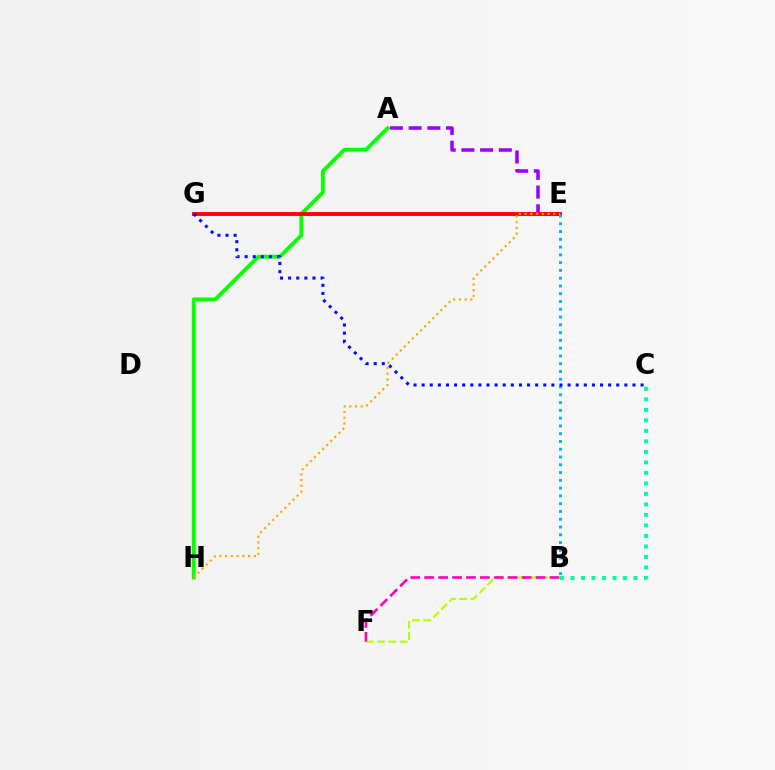{('B', 'F'): [{'color': '#b3ff00', 'line_style': 'dashed', 'thickness': 1.53}, {'color': '#ff00bd', 'line_style': 'dashed', 'thickness': 1.89}], ('A', 'E'): [{'color': '#9b00ff', 'line_style': 'dashed', 'thickness': 2.54}], ('A', 'H'): [{'color': '#08ff00', 'line_style': 'solid', 'thickness': 2.8}], ('E', 'G'): [{'color': '#ff0000', 'line_style': 'solid', 'thickness': 2.78}], ('B', 'E'): [{'color': '#00b5ff', 'line_style': 'dotted', 'thickness': 2.11}], ('B', 'C'): [{'color': '#00ff9d', 'line_style': 'dotted', 'thickness': 2.85}], ('C', 'G'): [{'color': '#0010ff', 'line_style': 'dotted', 'thickness': 2.2}], ('E', 'H'): [{'color': '#ffa500', 'line_style': 'dotted', 'thickness': 1.56}]}